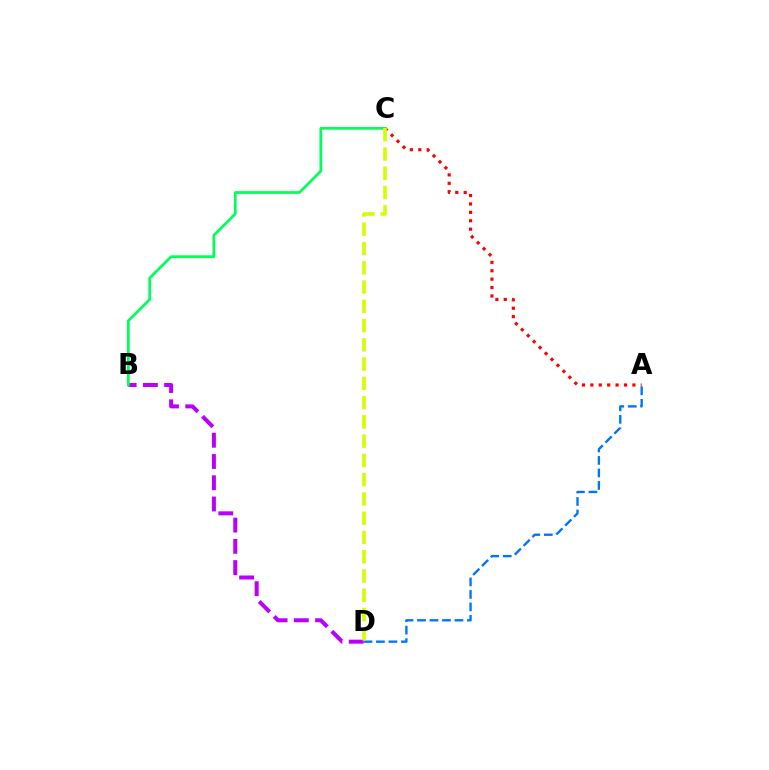{('A', 'C'): [{'color': '#ff0000', 'line_style': 'dotted', 'thickness': 2.28}], ('A', 'D'): [{'color': '#0074ff', 'line_style': 'dashed', 'thickness': 1.7}], ('B', 'D'): [{'color': '#b900ff', 'line_style': 'dashed', 'thickness': 2.89}], ('B', 'C'): [{'color': '#00ff5c', 'line_style': 'solid', 'thickness': 1.98}], ('C', 'D'): [{'color': '#d1ff00', 'line_style': 'dashed', 'thickness': 2.62}]}